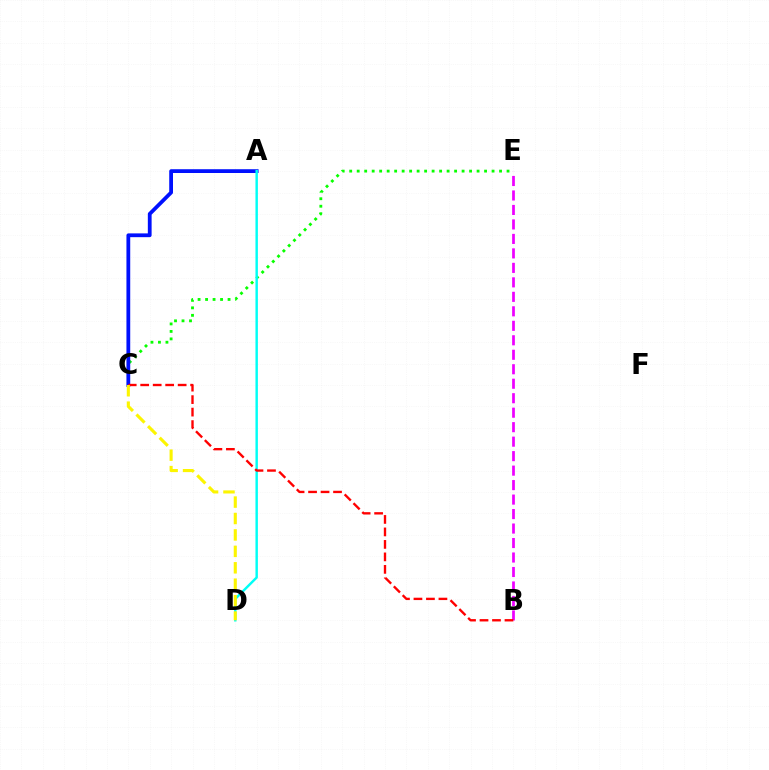{('B', 'E'): [{'color': '#ee00ff', 'line_style': 'dashed', 'thickness': 1.97}], ('C', 'E'): [{'color': '#08ff00', 'line_style': 'dotted', 'thickness': 2.04}], ('A', 'C'): [{'color': '#0010ff', 'line_style': 'solid', 'thickness': 2.72}], ('A', 'D'): [{'color': '#00fff6', 'line_style': 'solid', 'thickness': 1.75}], ('B', 'C'): [{'color': '#ff0000', 'line_style': 'dashed', 'thickness': 1.7}], ('C', 'D'): [{'color': '#fcf500', 'line_style': 'dashed', 'thickness': 2.23}]}